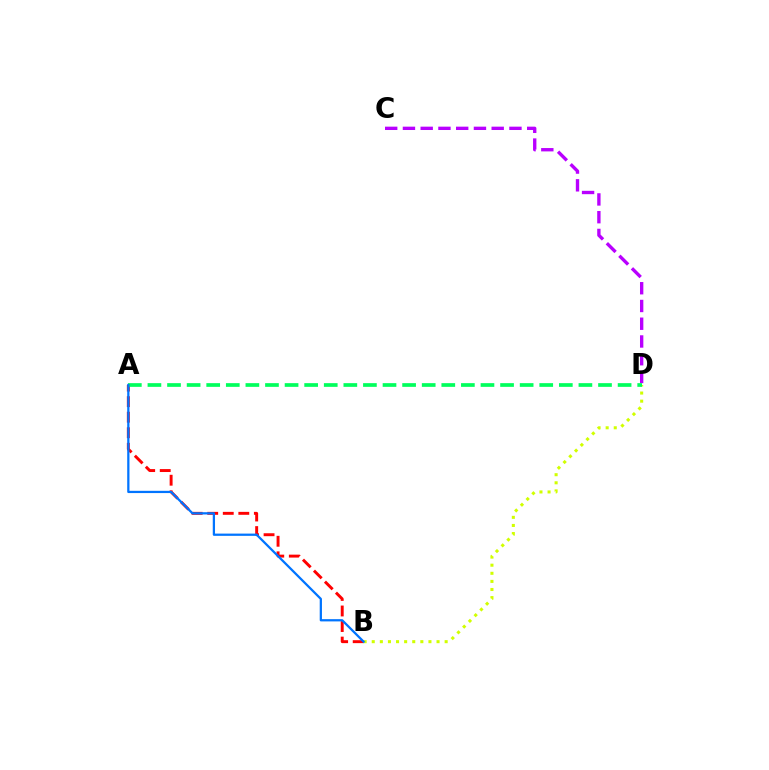{('C', 'D'): [{'color': '#b900ff', 'line_style': 'dashed', 'thickness': 2.41}], ('A', 'B'): [{'color': '#ff0000', 'line_style': 'dashed', 'thickness': 2.11}, {'color': '#0074ff', 'line_style': 'solid', 'thickness': 1.62}], ('B', 'D'): [{'color': '#d1ff00', 'line_style': 'dotted', 'thickness': 2.2}], ('A', 'D'): [{'color': '#00ff5c', 'line_style': 'dashed', 'thickness': 2.66}]}